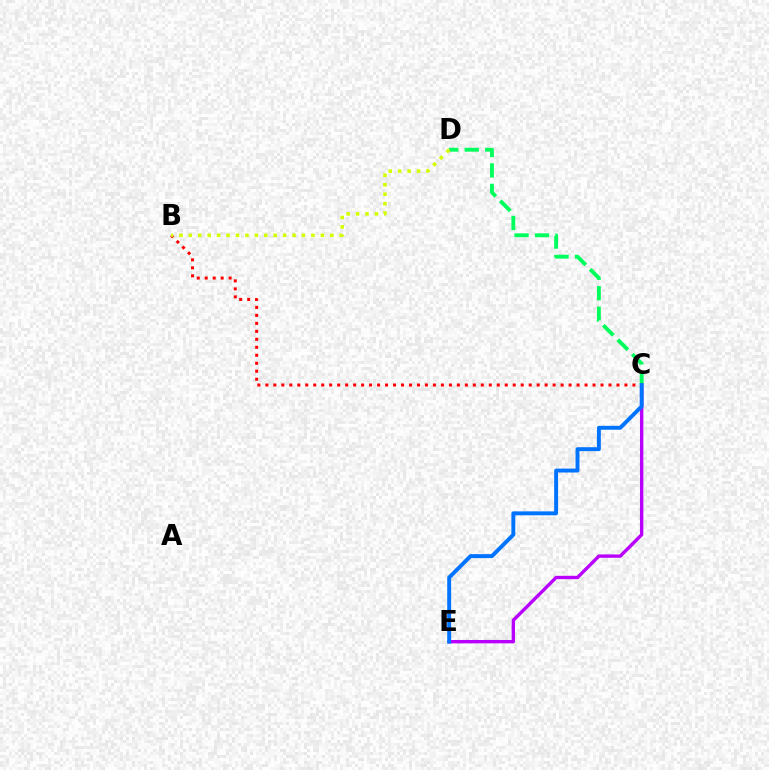{('C', 'E'): [{'color': '#b900ff', 'line_style': 'solid', 'thickness': 2.43}, {'color': '#0074ff', 'line_style': 'solid', 'thickness': 2.82}], ('C', 'D'): [{'color': '#00ff5c', 'line_style': 'dashed', 'thickness': 2.78}], ('B', 'C'): [{'color': '#ff0000', 'line_style': 'dotted', 'thickness': 2.17}], ('B', 'D'): [{'color': '#d1ff00', 'line_style': 'dotted', 'thickness': 2.56}]}